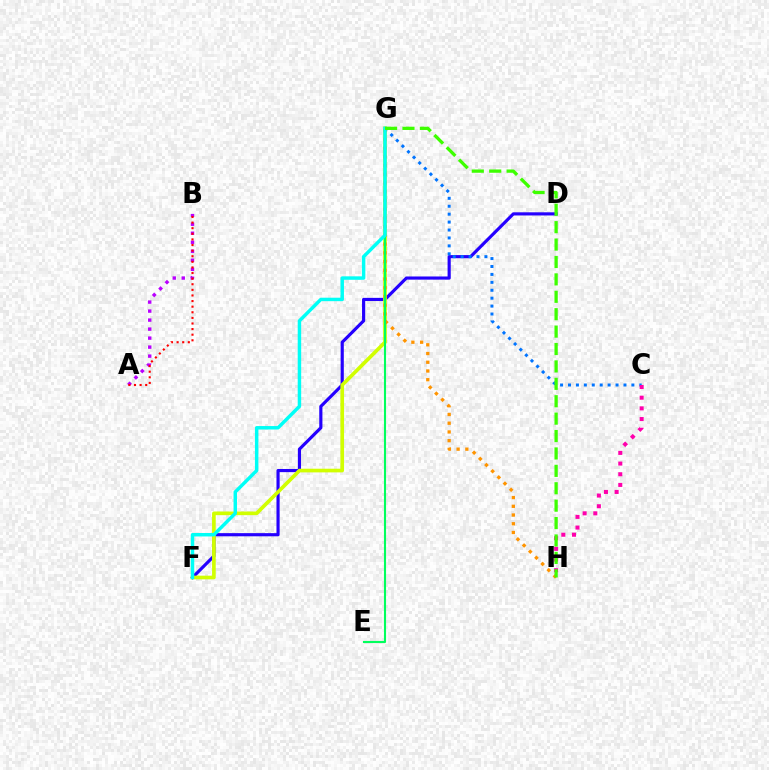{('D', 'F'): [{'color': '#2500ff', 'line_style': 'solid', 'thickness': 2.28}], ('F', 'G'): [{'color': '#d1ff00', 'line_style': 'solid', 'thickness': 2.64}, {'color': '#00fff6', 'line_style': 'solid', 'thickness': 2.49}], ('C', 'G'): [{'color': '#0074ff', 'line_style': 'dotted', 'thickness': 2.15}], ('G', 'H'): [{'color': '#ff9400', 'line_style': 'dotted', 'thickness': 2.37}, {'color': '#3dff00', 'line_style': 'dashed', 'thickness': 2.36}], ('A', 'B'): [{'color': '#b900ff', 'line_style': 'dotted', 'thickness': 2.45}, {'color': '#ff0000', 'line_style': 'dotted', 'thickness': 1.52}], ('E', 'G'): [{'color': '#00ff5c', 'line_style': 'solid', 'thickness': 1.52}], ('C', 'H'): [{'color': '#ff00ac', 'line_style': 'dotted', 'thickness': 2.9}]}